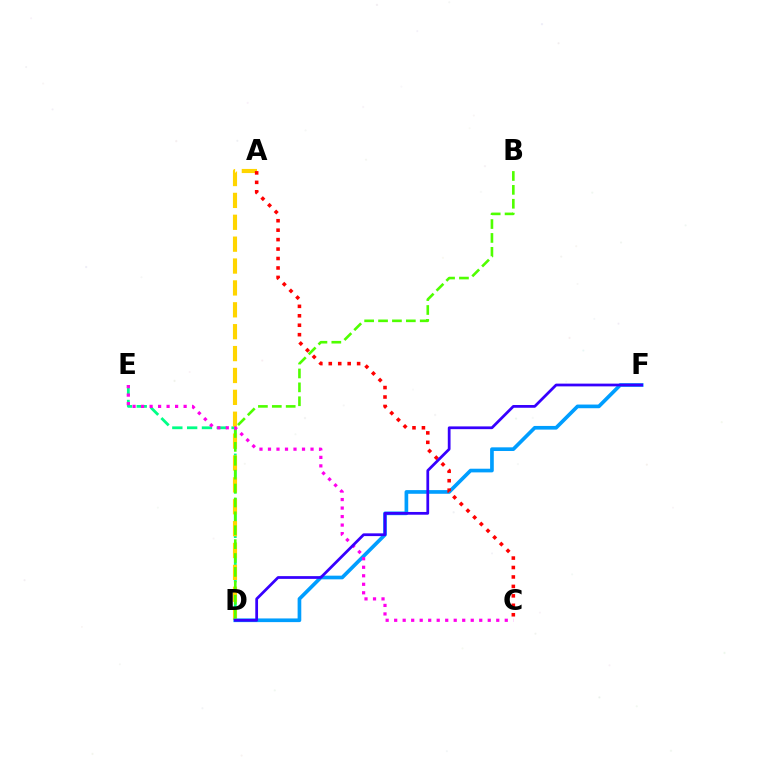{('D', 'E'): [{'color': '#00ff86', 'line_style': 'dashed', 'thickness': 2.01}], ('A', 'D'): [{'color': '#ffd500', 'line_style': 'dashed', 'thickness': 2.97}], ('D', 'F'): [{'color': '#009eff', 'line_style': 'solid', 'thickness': 2.64}, {'color': '#3700ff', 'line_style': 'solid', 'thickness': 1.98}], ('B', 'D'): [{'color': '#4fff00', 'line_style': 'dashed', 'thickness': 1.89}], ('A', 'C'): [{'color': '#ff0000', 'line_style': 'dotted', 'thickness': 2.57}], ('C', 'E'): [{'color': '#ff00ed', 'line_style': 'dotted', 'thickness': 2.31}]}